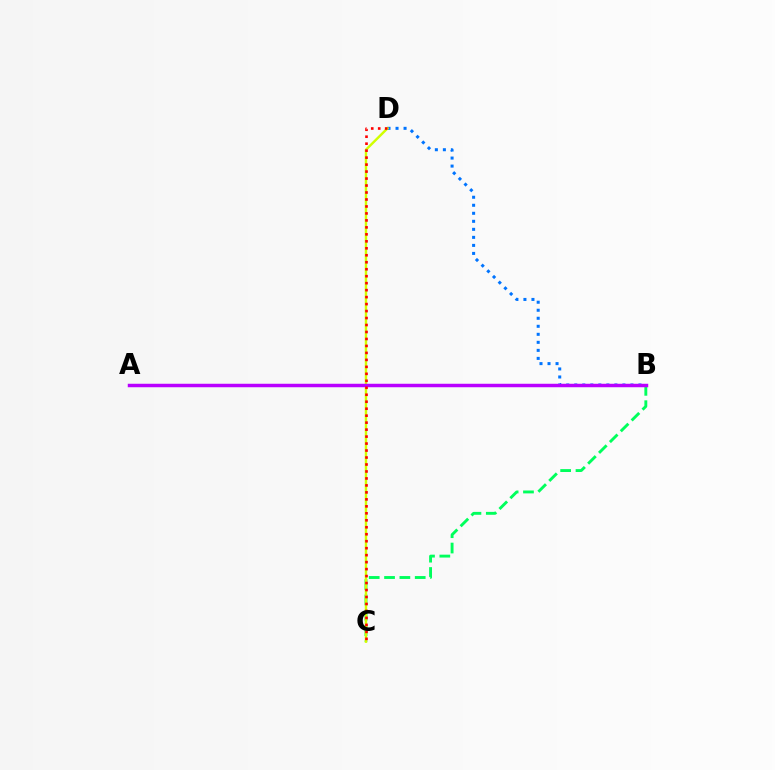{('B', 'C'): [{'color': '#00ff5c', 'line_style': 'dashed', 'thickness': 2.08}], ('B', 'D'): [{'color': '#0074ff', 'line_style': 'dotted', 'thickness': 2.18}], ('C', 'D'): [{'color': '#d1ff00', 'line_style': 'solid', 'thickness': 1.75}, {'color': '#ff0000', 'line_style': 'dotted', 'thickness': 1.89}], ('A', 'B'): [{'color': '#b900ff', 'line_style': 'solid', 'thickness': 2.5}]}